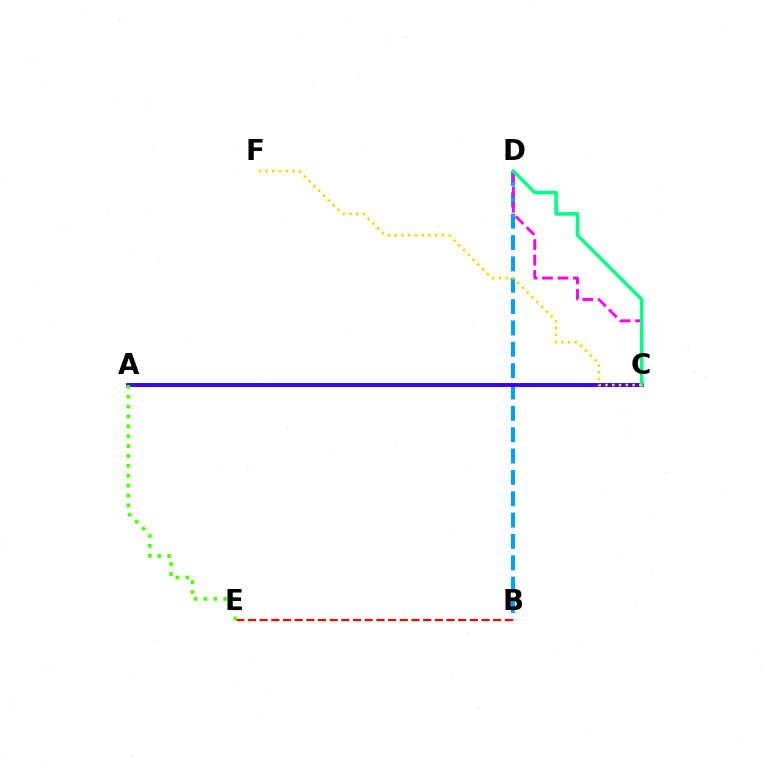{('B', 'D'): [{'color': '#009eff', 'line_style': 'dashed', 'thickness': 2.9}], ('C', 'D'): [{'color': '#ff00ed', 'line_style': 'dashed', 'thickness': 2.09}, {'color': '#00ff86', 'line_style': 'solid', 'thickness': 2.56}], ('B', 'E'): [{'color': '#ff0000', 'line_style': 'dashed', 'thickness': 1.59}], ('A', 'C'): [{'color': '#3700ff', 'line_style': 'solid', 'thickness': 2.81}], ('C', 'F'): [{'color': '#ffd500', 'line_style': 'dotted', 'thickness': 1.84}], ('A', 'E'): [{'color': '#4fff00', 'line_style': 'dotted', 'thickness': 2.68}]}